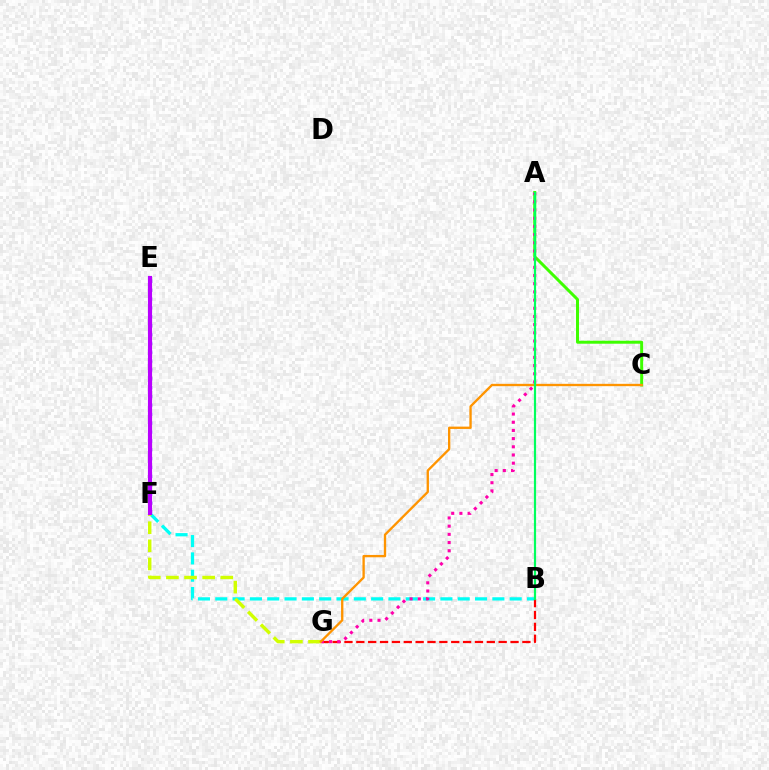{('A', 'C'): [{'color': '#3dff00', 'line_style': 'solid', 'thickness': 2.15}], ('B', 'F'): [{'color': '#00fff6', 'line_style': 'dashed', 'thickness': 2.35}], ('F', 'G'): [{'color': '#d1ff00', 'line_style': 'dashed', 'thickness': 2.46}], ('B', 'G'): [{'color': '#ff0000', 'line_style': 'dashed', 'thickness': 1.61}], ('A', 'G'): [{'color': '#ff00ac', 'line_style': 'dotted', 'thickness': 2.22}], ('E', 'F'): [{'color': '#2500ff', 'line_style': 'dotted', 'thickness': 2.41}, {'color': '#0074ff', 'line_style': 'solid', 'thickness': 2.13}, {'color': '#b900ff', 'line_style': 'solid', 'thickness': 2.98}], ('C', 'G'): [{'color': '#ff9400', 'line_style': 'solid', 'thickness': 1.68}], ('A', 'B'): [{'color': '#00ff5c', 'line_style': 'solid', 'thickness': 1.57}]}